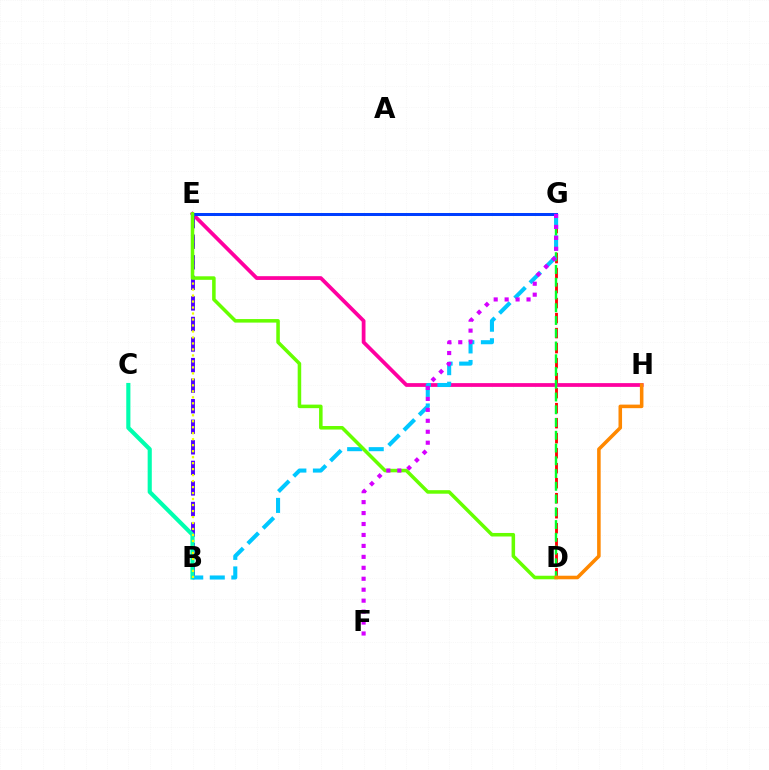{('E', 'H'): [{'color': '#ff00a0', 'line_style': 'solid', 'thickness': 2.71}], ('D', 'G'): [{'color': '#ff0000', 'line_style': 'dashed', 'thickness': 2.04}, {'color': '#00ff27', 'line_style': 'dashed', 'thickness': 1.73}], ('B', 'E'): [{'color': '#4f00ff', 'line_style': 'dashed', 'thickness': 2.79}, {'color': '#eeff00', 'line_style': 'dotted', 'thickness': 1.63}], ('B', 'C'): [{'color': '#00ffaf', 'line_style': 'solid', 'thickness': 2.98}], ('E', 'G'): [{'color': '#003fff', 'line_style': 'solid', 'thickness': 2.17}], ('B', 'G'): [{'color': '#00c7ff', 'line_style': 'dashed', 'thickness': 2.93}], ('D', 'E'): [{'color': '#66ff00', 'line_style': 'solid', 'thickness': 2.54}], ('D', 'H'): [{'color': '#ff8800', 'line_style': 'solid', 'thickness': 2.56}], ('F', 'G'): [{'color': '#d600ff', 'line_style': 'dotted', 'thickness': 2.97}]}